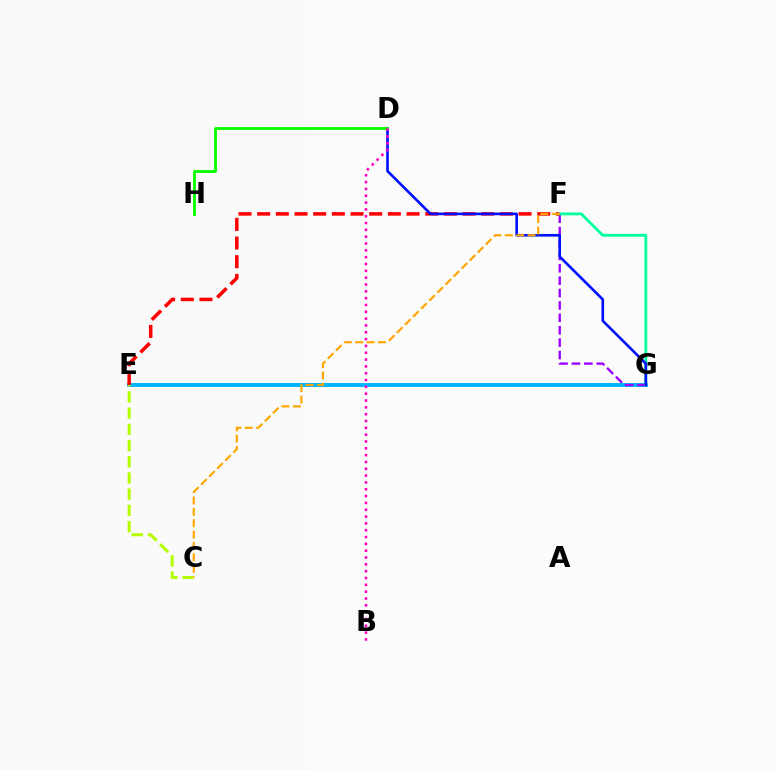{('E', 'G'): [{'color': '#00b5ff', 'line_style': 'solid', 'thickness': 2.83}], ('F', 'G'): [{'color': '#9b00ff', 'line_style': 'dashed', 'thickness': 1.68}, {'color': '#00ff9d', 'line_style': 'solid', 'thickness': 2.02}], ('E', 'F'): [{'color': '#ff0000', 'line_style': 'dashed', 'thickness': 2.54}], ('D', 'G'): [{'color': '#0010ff', 'line_style': 'solid', 'thickness': 1.89}], ('C', 'E'): [{'color': '#b3ff00', 'line_style': 'dashed', 'thickness': 2.2}], ('D', 'H'): [{'color': '#08ff00', 'line_style': 'solid', 'thickness': 2.06}], ('C', 'F'): [{'color': '#ffa500', 'line_style': 'dashed', 'thickness': 1.55}], ('B', 'D'): [{'color': '#ff00bd', 'line_style': 'dotted', 'thickness': 1.85}]}